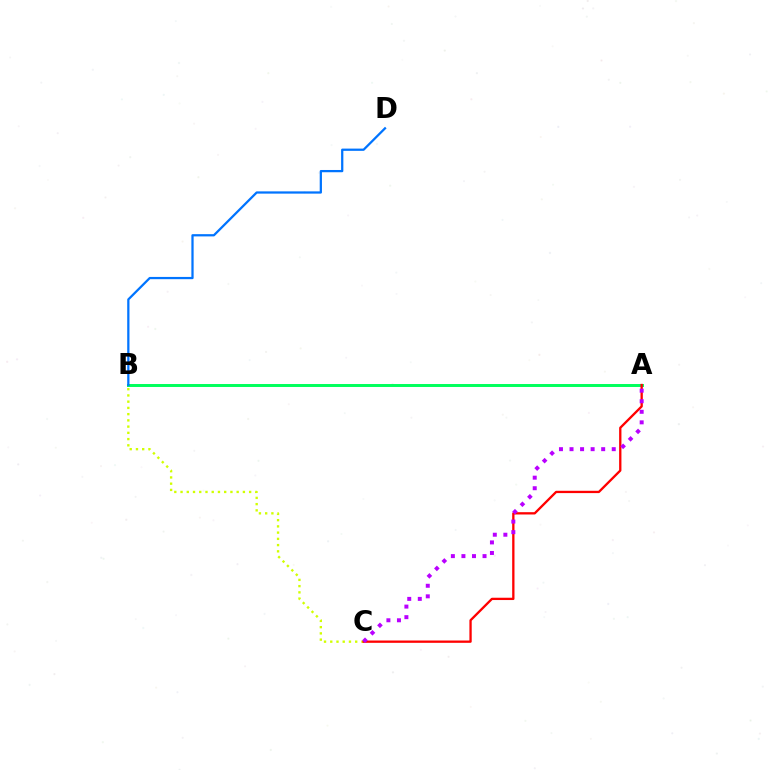{('B', 'C'): [{'color': '#d1ff00', 'line_style': 'dotted', 'thickness': 1.69}], ('A', 'B'): [{'color': '#00ff5c', 'line_style': 'solid', 'thickness': 2.13}], ('B', 'D'): [{'color': '#0074ff', 'line_style': 'solid', 'thickness': 1.62}], ('A', 'C'): [{'color': '#ff0000', 'line_style': 'solid', 'thickness': 1.66}, {'color': '#b900ff', 'line_style': 'dotted', 'thickness': 2.87}]}